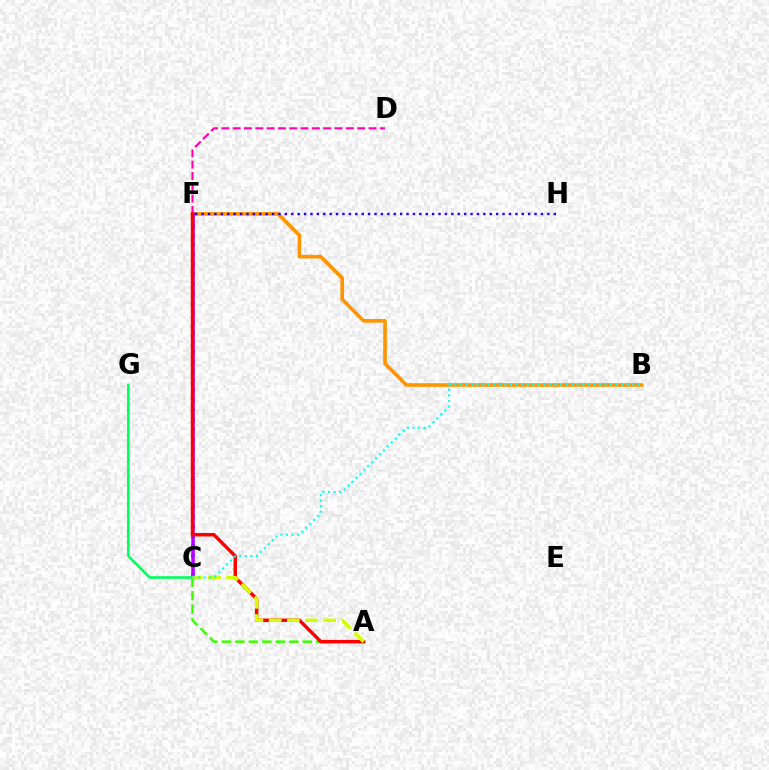{('B', 'F'): [{'color': '#ff9400', 'line_style': 'solid', 'thickness': 2.61}], ('C', 'F'): [{'color': '#0074ff', 'line_style': 'dotted', 'thickness': 2.64}, {'color': '#b900ff', 'line_style': 'solid', 'thickness': 2.52}], ('C', 'G'): [{'color': '#00ff5c', 'line_style': 'solid', 'thickness': 1.88}], ('D', 'F'): [{'color': '#ff00ac', 'line_style': 'dashed', 'thickness': 1.54}], ('A', 'C'): [{'color': '#3dff00', 'line_style': 'dashed', 'thickness': 1.83}, {'color': '#d1ff00', 'line_style': 'dashed', 'thickness': 2.47}], ('A', 'F'): [{'color': '#ff0000', 'line_style': 'solid', 'thickness': 2.49}], ('F', 'H'): [{'color': '#2500ff', 'line_style': 'dotted', 'thickness': 1.74}], ('B', 'C'): [{'color': '#00fff6', 'line_style': 'dotted', 'thickness': 1.51}]}